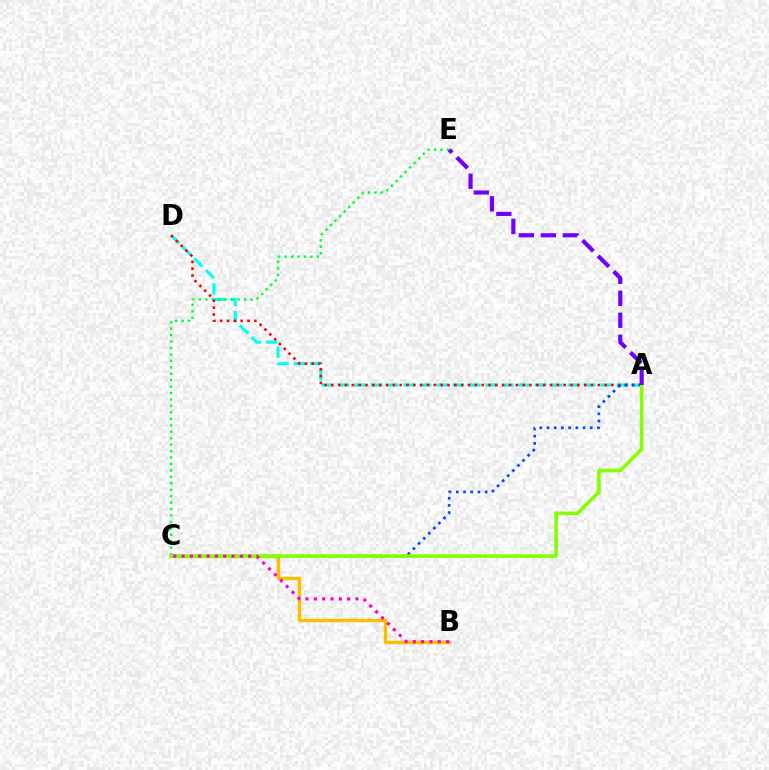{('A', 'D'): [{'color': '#00fff6', 'line_style': 'dashed', 'thickness': 2.23}, {'color': '#ff0000', 'line_style': 'dotted', 'thickness': 1.86}], ('B', 'C'): [{'color': '#ffbd00', 'line_style': 'solid', 'thickness': 2.47}, {'color': '#ff00cf', 'line_style': 'dotted', 'thickness': 2.26}], ('C', 'E'): [{'color': '#00ff39', 'line_style': 'dotted', 'thickness': 1.75}], ('A', 'C'): [{'color': '#004bff', 'line_style': 'dotted', 'thickness': 1.96}, {'color': '#84ff00', 'line_style': 'solid', 'thickness': 2.59}], ('A', 'E'): [{'color': '#7200ff', 'line_style': 'dashed', 'thickness': 2.98}]}